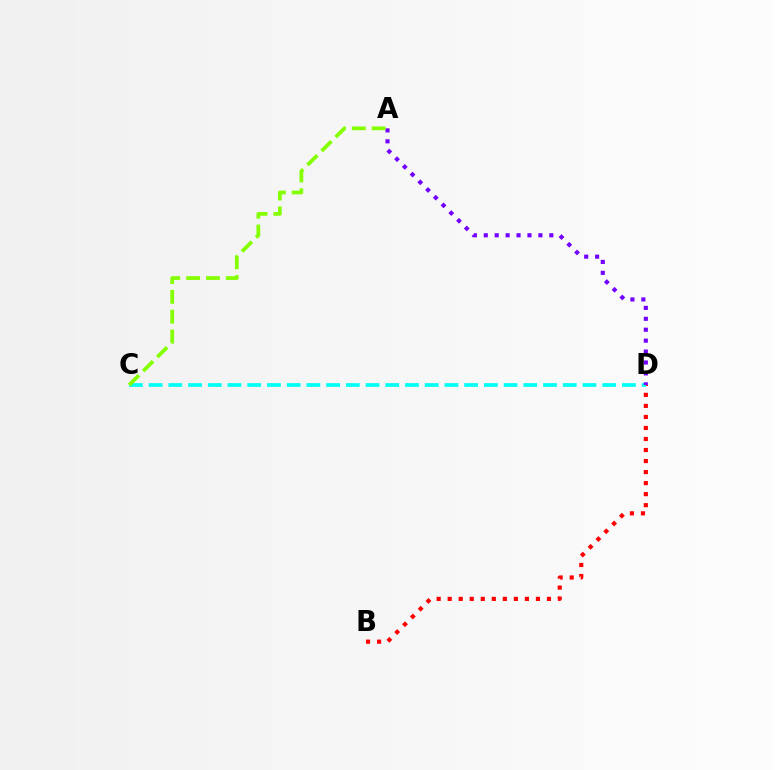{('B', 'D'): [{'color': '#ff0000', 'line_style': 'dotted', 'thickness': 3.0}], ('C', 'D'): [{'color': '#00fff6', 'line_style': 'dashed', 'thickness': 2.68}], ('A', 'D'): [{'color': '#7200ff', 'line_style': 'dotted', 'thickness': 2.97}], ('A', 'C'): [{'color': '#84ff00', 'line_style': 'dashed', 'thickness': 2.69}]}